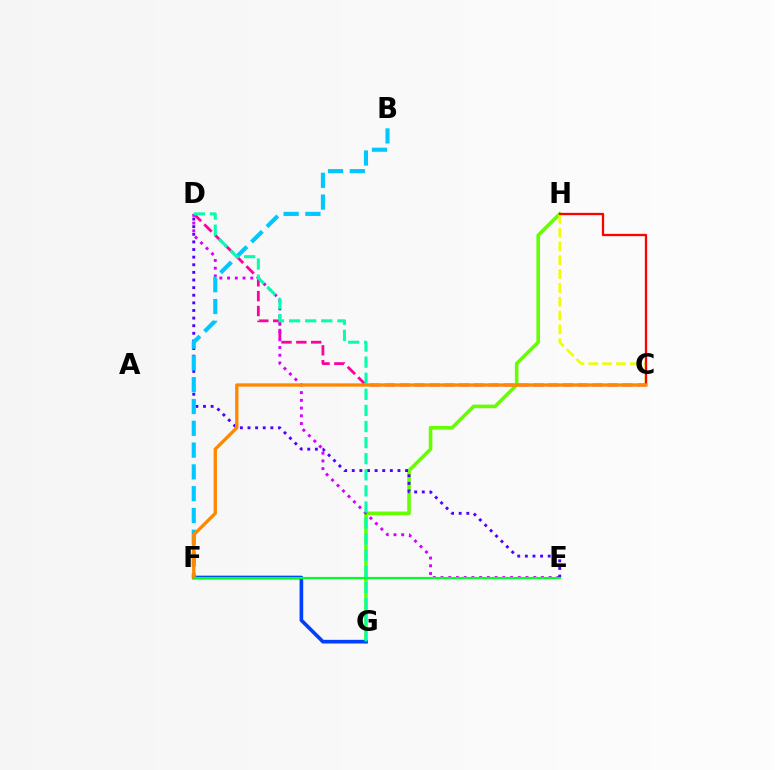{('G', 'H'): [{'color': '#66ff00', 'line_style': 'solid', 'thickness': 2.58}], ('C', 'H'): [{'color': '#eeff00', 'line_style': 'dashed', 'thickness': 1.88}, {'color': '#ff0000', 'line_style': 'solid', 'thickness': 1.66}], ('C', 'D'): [{'color': '#ff00a0', 'line_style': 'dashed', 'thickness': 2.02}], ('F', 'G'): [{'color': '#003fff', 'line_style': 'solid', 'thickness': 2.62}], ('D', 'E'): [{'color': '#d600ff', 'line_style': 'dotted', 'thickness': 2.1}, {'color': '#4f00ff', 'line_style': 'dotted', 'thickness': 2.07}], ('B', 'F'): [{'color': '#00c7ff', 'line_style': 'dashed', 'thickness': 2.96}], ('C', 'F'): [{'color': '#ff8800', 'line_style': 'solid', 'thickness': 2.39}], ('E', 'F'): [{'color': '#00ff27', 'line_style': 'solid', 'thickness': 1.57}], ('D', 'G'): [{'color': '#00ffaf', 'line_style': 'dashed', 'thickness': 2.19}]}